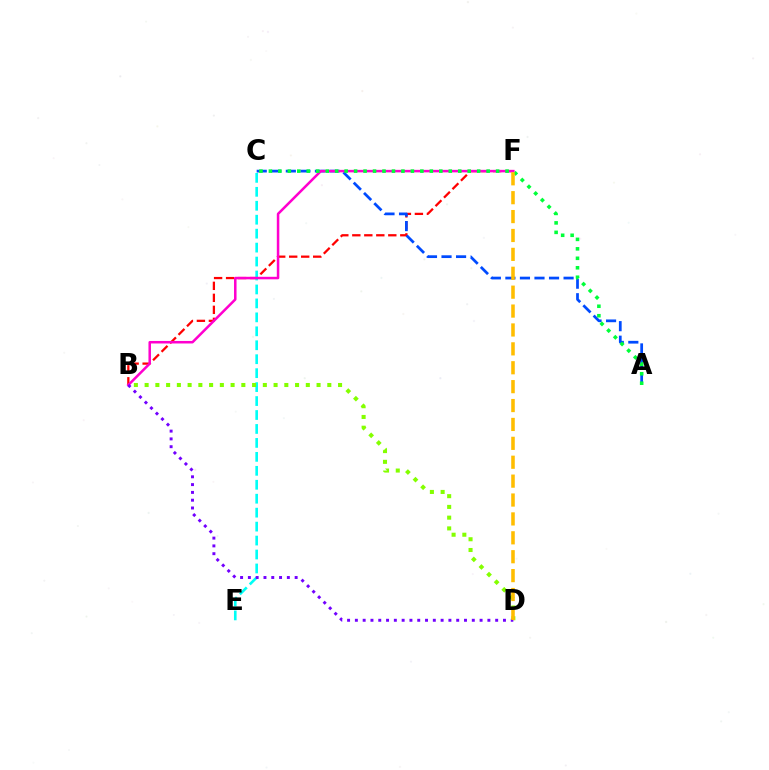{('B', 'F'): [{'color': '#ff0000', 'line_style': 'dashed', 'thickness': 1.63}, {'color': '#ff00cf', 'line_style': 'solid', 'thickness': 1.81}], ('C', 'E'): [{'color': '#00fff6', 'line_style': 'dashed', 'thickness': 1.9}], ('A', 'C'): [{'color': '#004bff', 'line_style': 'dashed', 'thickness': 1.98}, {'color': '#00ff39', 'line_style': 'dotted', 'thickness': 2.57}], ('B', 'D'): [{'color': '#84ff00', 'line_style': 'dotted', 'thickness': 2.92}, {'color': '#7200ff', 'line_style': 'dotted', 'thickness': 2.12}], ('D', 'F'): [{'color': '#ffbd00', 'line_style': 'dashed', 'thickness': 2.57}]}